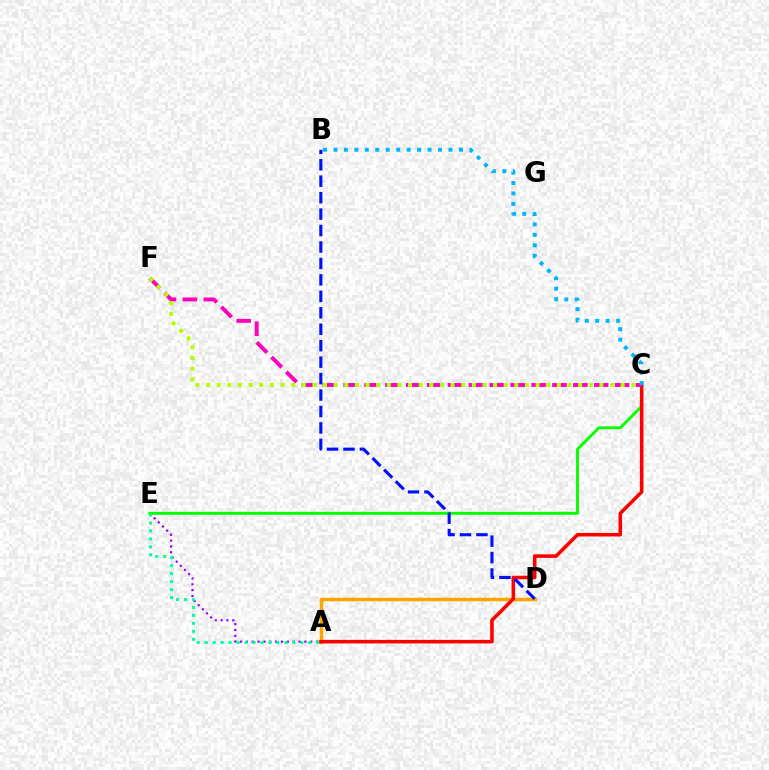{('A', 'E'): [{'color': '#9b00ff', 'line_style': 'dotted', 'thickness': 1.59}, {'color': '#00ff9d', 'line_style': 'dotted', 'thickness': 2.16}], ('C', 'E'): [{'color': '#08ff00', 'line_style': 'solid', 'thickness': 2.11}], ('A', 'D'): [{'color': '#ffa500', 'line_style': 'solid', 'thickness': 2.51}], ('A', 'C'): [{'color': '#ff0000', 'line_style': 'solid', 'thickness': 2.55}], ('B', 'D'): [{'color': '#0010ff', 'line_style': 'dashed', 'thickness': 2.23}], ('C', 'F'): [{'color': '#ff00bd', 'line_style': 'dashed', 'thickness': 2.84}, {'color': '#b3ff00', 'line_style': 'dotted', 'thickness': 2.89}], ('B', 'C'): [{'color': '#00b5ff', 'line_style': 'dotted', 'thickness': 2.84}]}